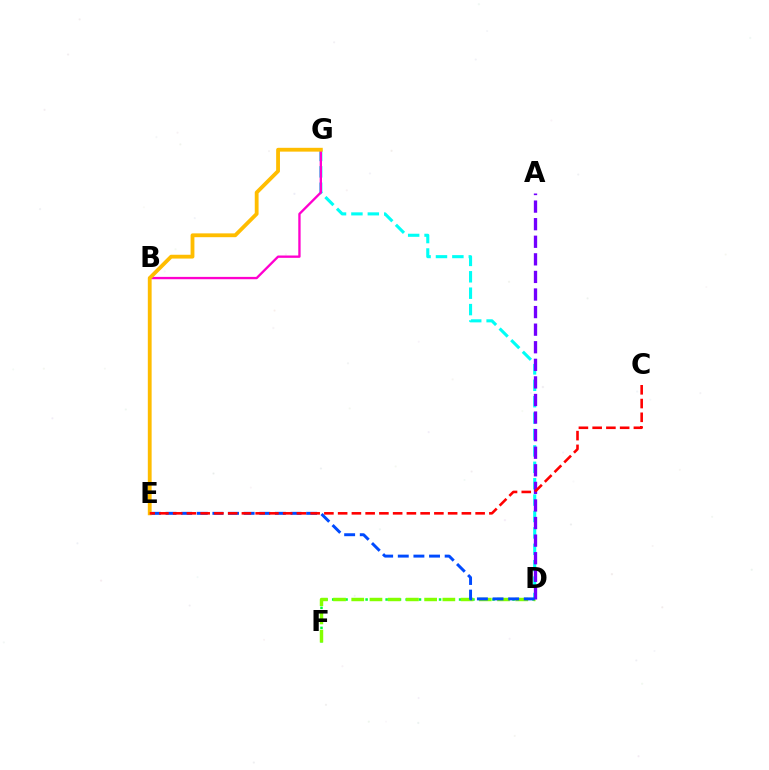{('D', 'G'): [{'color': '#00fff6', 'line_style': 'dashed', 'thickness': 2.23}], ('D', 'F'): [{'color': '#00ff39', 'line_style': 'dotted', 'thickness': 1.81}, {'color': '#84ff00', 'line_style': 'dashed', 'thickness': 2.48}], ('A', 'D'): [{'color': '#7200ff', 'line_style': 'dashed', 'thickness': 2.39}], ('D', 'E'): [{'color': '#004bff', 'line_style': 'dashed', 'thickness': 2.12}], ('B', 'G'): [{'color': '#ff00cf', 'line_style': 'solid', 'thickness': 1.68}], ('E', 'G'): [{'color': '#ffbd00', 'line_style': 'solid', 'thickness': 2.75}], ('C', 'E'): [{'color': '#ff0000', 'line_style': 'dashed', 'thickness': 1.87}]}